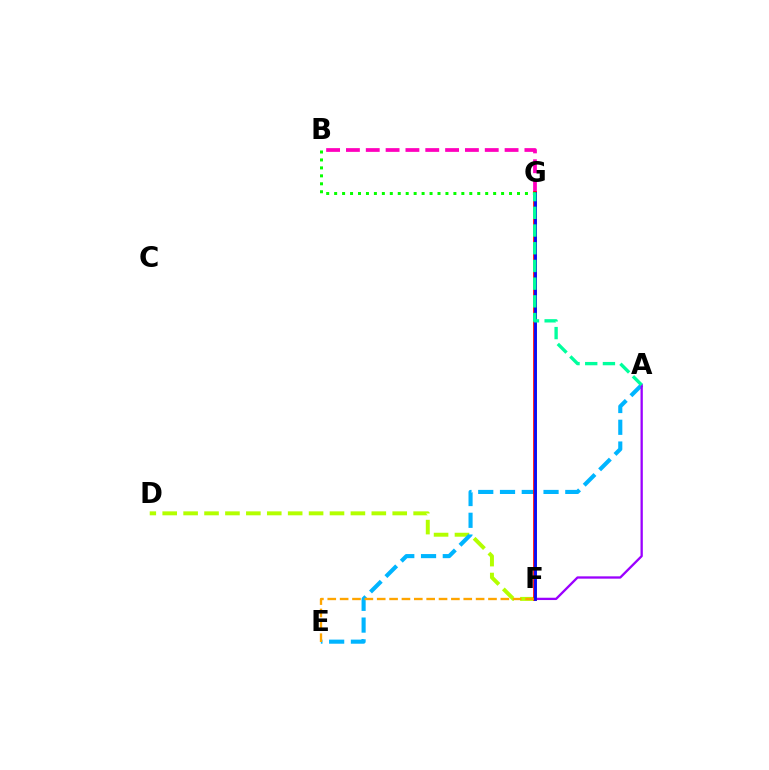{('D', 'F'): [{'color': '#b3ff00', 'line_style': 'dashed', 'thickness': 2.84}], ('B', 'G'): [{'color': '#ff00bd', 'line_style': 'dashed', 'thickness': 2.69}, {'color': '#08ff00', 'line_style': 'dotted', 'thickness': 2.16}], ('A', 'E'): [{'color': '#00b5ff', 'line_style': 'dashed', 'thickness': 2.96}], ('A', 'F'): [{'color': '#9b00ff', 'line_style': 'solid', 'thickness': 1.66}], ('F', 'G'): [{'color': '#ff0000', 'line_style': 'solid', 'thickness': 2.65}, {'color': '#0010ff', 'line_style': 'solid', 'thickness': 1.99}], ('E', 'F'): [{'color': '#ffa500', 'line_style': 'dashed', 'thickness': 1.68}], ('A', 'G'): [{'color': '#00ff9d', 'line_style': 'dashed', 'thickness': 2.41}]}